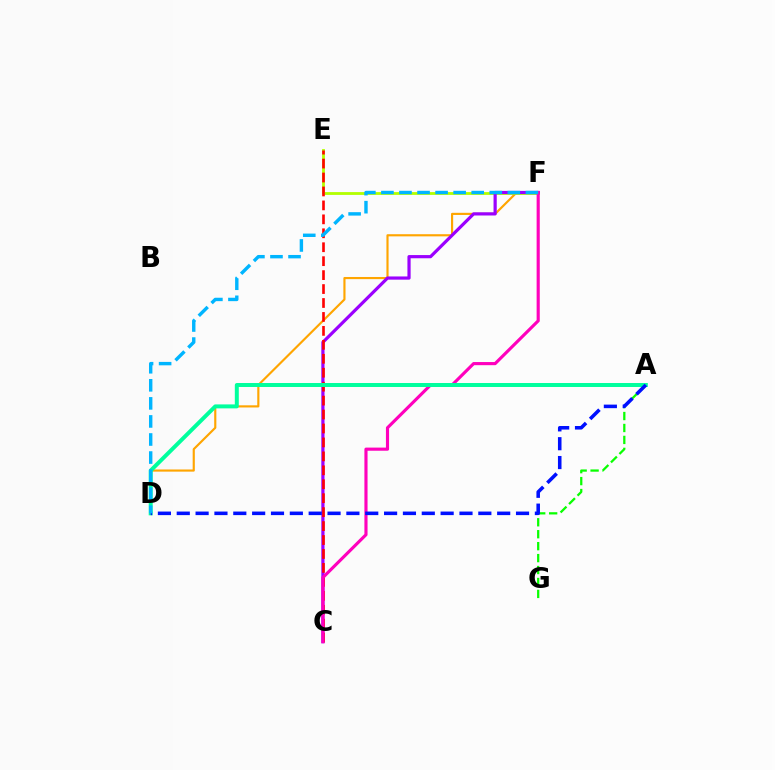{('D', 'F'): [{'color': '#ffa500', 'line_style': 'solid', 'thickness': 1.55}, {'color': '#00b5ff', 'line_style': 'dashed', 'thickness': 2.45}], ('E', 'F'): [{'color': '#b3ff00', 'line_style': 'solid', 'thickness': 2.02}], ('C', 'F'): [{'color': '#9b00ff', 'line_style': 'solid', 'thickness': 2.3}, {'color': '#ff00bd', 'line_style': 'solid', 'thickness': 2.26}], ('C', 'E'): [{'color': '#ff0000', 'line_style': 'dashed', 'thickness': 1.89}], ('A', 'G'): [{'color': '#08ff00', 'line_style': 'dashed', 'thickness': 1.62}], ('A', 'D'): [{'color': '#00ff9d', 'line_style': 'solid', 'thickness': 2.86}, {'color': '#0010ff', 'line_style': 'dashed', 'thickness': 2.56}]}